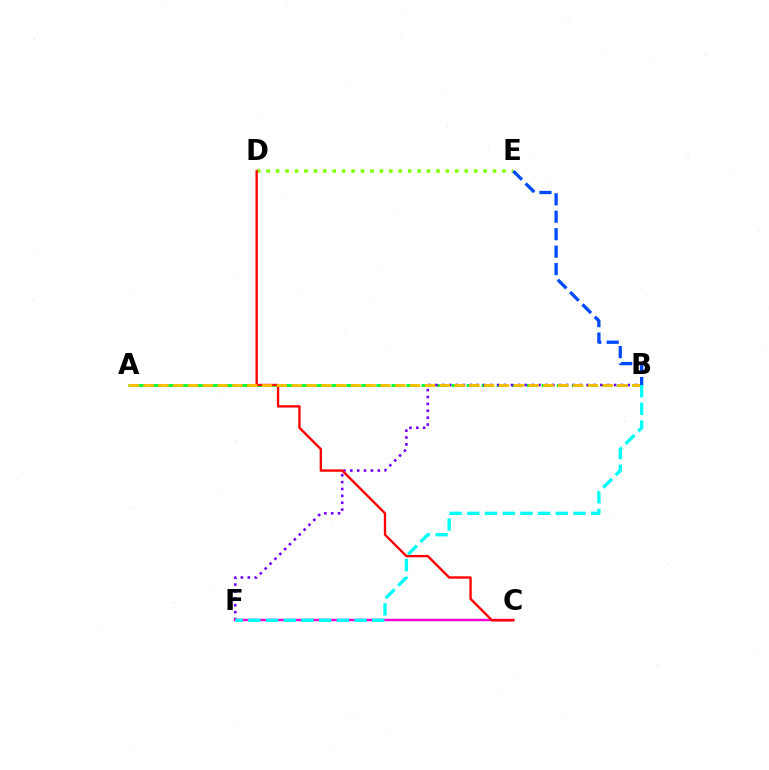{('A', 'B'): [{'color': '#00ff39', 'line_style': 'dashed', 'thickness': 2.04}, {'color': '#ffbd00', 'line_style': 'dashed', 'thickness': 2.01}], ('D', 'E'): [{'color': '#84ff00', 'line_style': 'dotted', 'thickness': 2.56}], ('B', 'F'): [{'color': '#7200ff', 'line_style': 'dotted', 'thickness': 1.87}, {'color': '#00fff6', 'line_style': 'dashed', 'thickness': 2.4}], ('C', 'F'): [{'color': '#ff00cf', 'line_style': 'solid', 'thickness': 1.76}], ('C', 'D'): [{'color': '#ff0000', 'line_style': 'solid', 'thickness': 1.7}], ('B', 'E'): [{'color': '#004bff', 'line_style': 'dashed', 'thickness': 2.37}]}